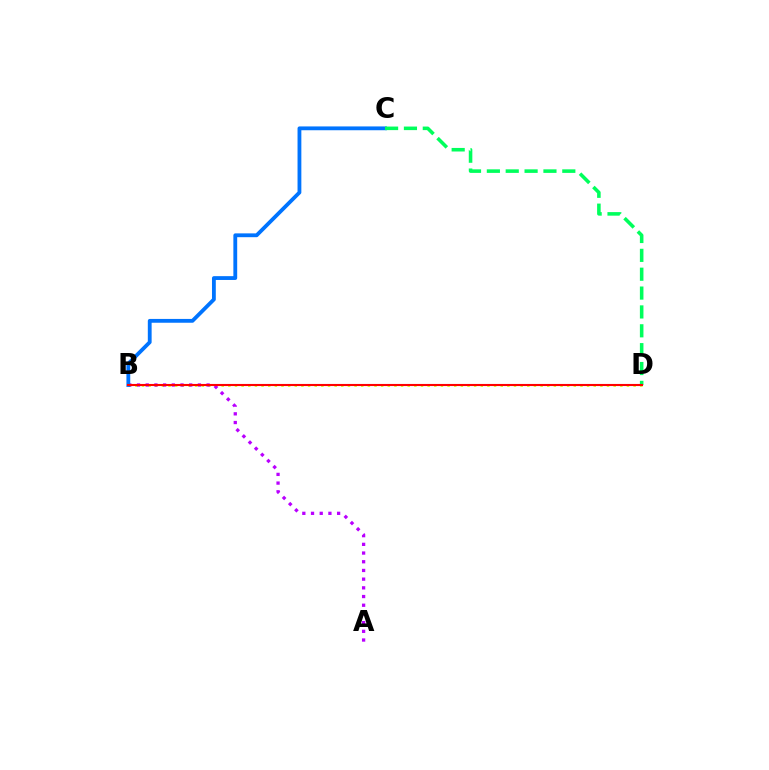{('B', 'D'): [{'color': '#d1ff00', 'line_style': 'dotted', 'thickness': 1.81}, {'color': '#ff0000', 'line_style': 'solid', 'thickness': 1.51}], ('A', 'B'): [{'color': '#b900ff', 'line_style': 'dotted', 'thickness': 2.36}], ('B', 'C'): [{'color': '#0074ff', 'line_style': 'solid', 'thickness': 2.75}], ('C', 'D'): [{'color': '#00ff5c', 'line_style': 'dashed', 'thickness': 2.56}]}